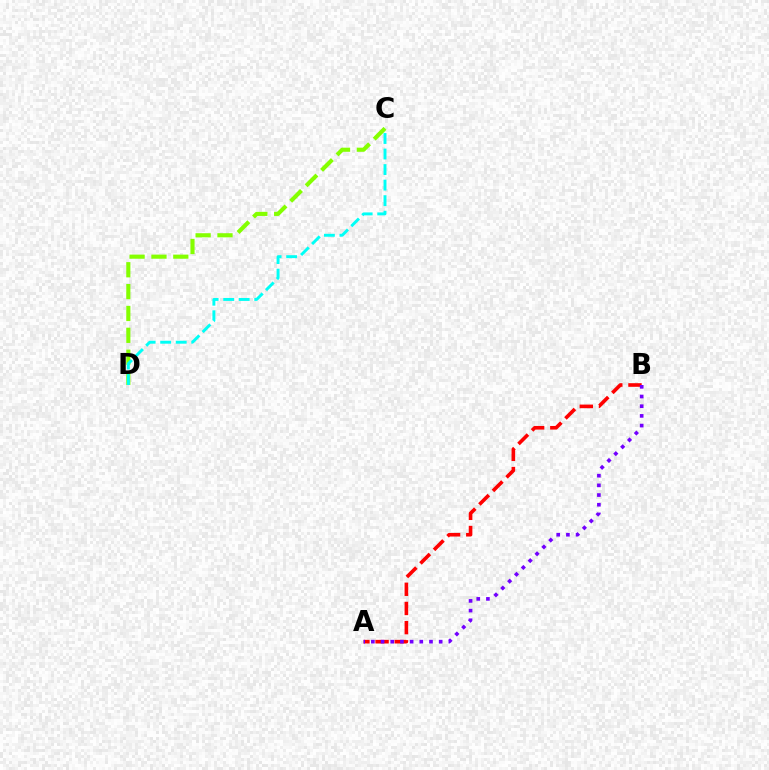{('A', 'B'): [{'color': '#ff0000', 'line_style': 'dashed', 'thickness': 2.6}, {'color': '#7200ff', 'line_style': 'dotted', 'thickness': 2.63}], ('C', 'D'): [{'color': '#84ff00', 'line_style': 'dashed', 'thickness': 2.97}, {'color': '#00fff6', 'line_style': 'dashed', 'thickness': 2.11}]}